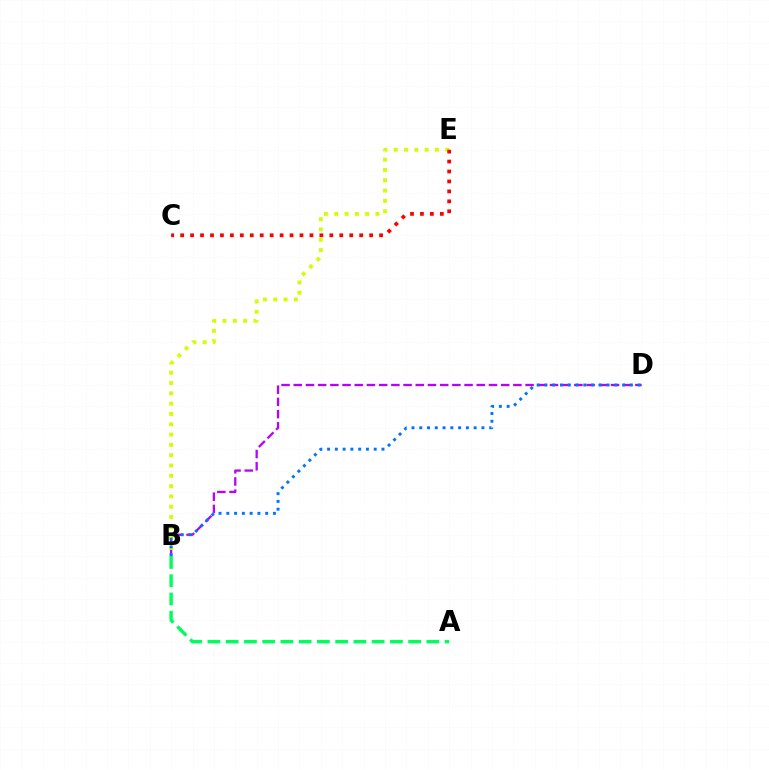{('A', 'B'): [{'color': '#00ff5c', 'line_style': 'dashed', 'thickness': 2.48}], ('B', 'D'): [{'color': '#b900ff', 'line_style': 'dashed', 'thickness': 1.66}, {'color': '#0074ff', 'line_style': 'dotted', 'thickness': 2.11}], ('B', 'E'): [{'color': '#d1ff00', 'line_style': 'dotted', 'thickness': 2.8}], ('C', 'E'): [{'color': '#ff0000', 'line_style': 'dotted', 'thickness': 2.7}]}